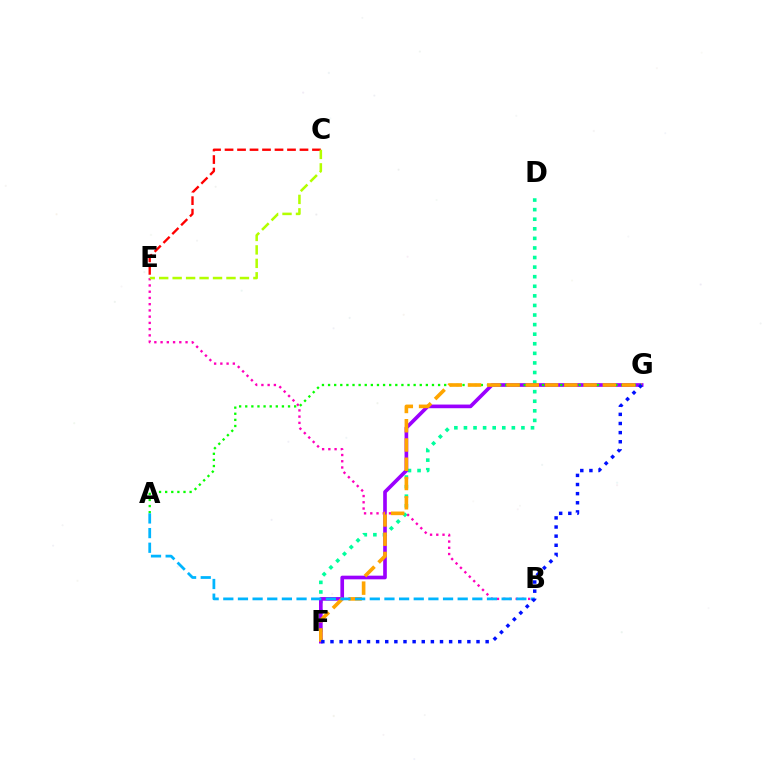{('B', 'E'): [{'color': '#ff00bd', 'line_style': 'dotted', 'thickness': 1.69}], ('D', 'F'): [{'color': '#00ff9d', 'line_style': 'dotted', 'thickness': 2.6}], ('F', 'G'): [{'color': '#9b00ff', 'line_style': 'solid', 'thickness': 2.63}, {'color': '#ffa500', 'line_style': 'dashed', 'thickness': 2.62}, {'color': '#0010ff', 'line_style': 'dotted', 'thickness': 2.48}], ('C', 'E'): [{'color': '#ff0000', 'line_style': 'dashed', 'thickness': 1.7}, {'color': '#b3ff00', 'line_style': 'dashed', 'thickness': 1.83}], ('A', 'G'): [{'color': '#08ff00', 'line_style': 'dotted', 'thickness': 1.66}], ('A', 'B'): [{'color': '#00b5ff', 'line_style': 'dashed', 'thickness': 1.99}]}